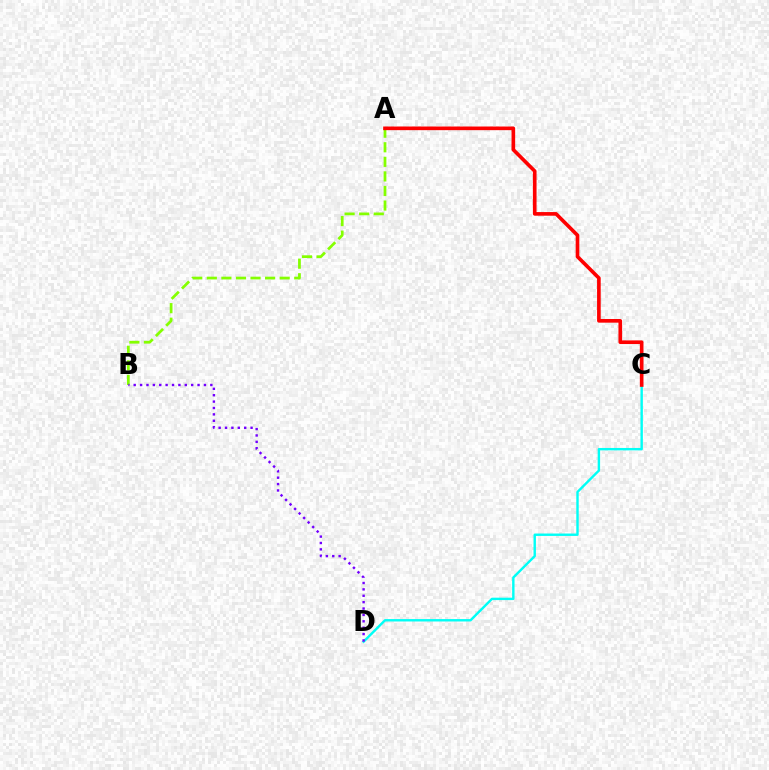{('C', 'D'): [{'color': '#00fff6', 'line_style': 'solid', 'thickness': 1.73}], ('A', 'B'): [{'color': '#84ff00', 'line_style': 'dashed', 'thickness': 1.98}], ('B', 'D'): [{'color': '#7200ff', 'line_style': 'dotted', 'thickness': 1.74}], ('A', 'C'): [{'color': '#ff0000', 'line_style': 'solid', 'thickness': 2.62}]}